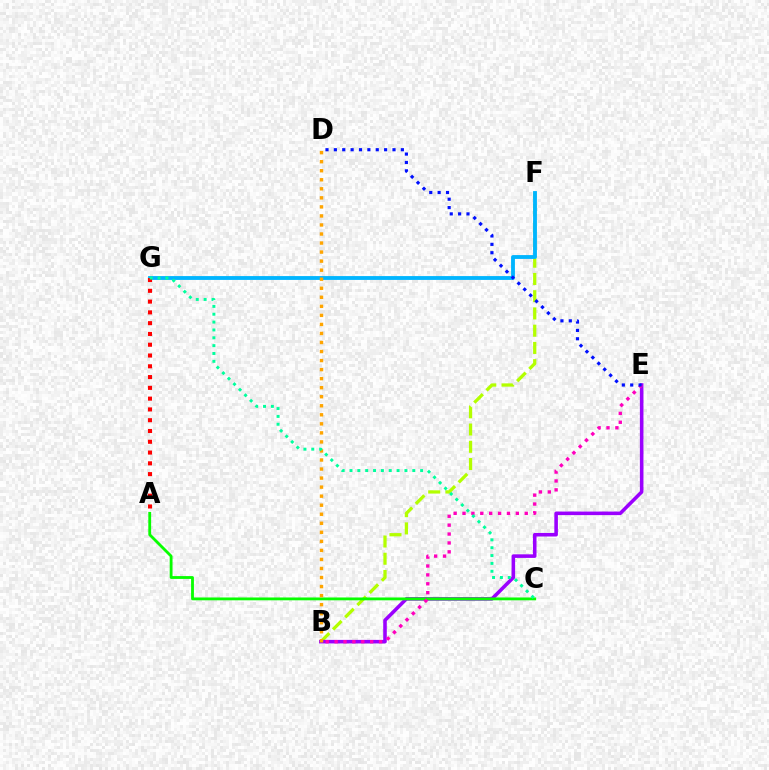{('B', 'F'): [{'color': '#b3ff00', 'line_style': 'dashed', 'thickness': 2.34}], ('F', 'G'): [{'color': '#00b5ff', 'line_style': 'solid', 'thickness': 2.76}], ('B', 'E'): [{'color': '#9b00ff', 'line_style': 'solid', 'thickness': 2.57}, {'color': '#ff00bd', 'line_style': 'dotted', 'thickness': 2.42}], ('A', 'C'): [{'color': '#08ff00', 'line_style': 'solid', 'thickness': 2.04}], ('B', 'D'): [{'color': '#ffa500', 'line_style': 'dotted', 'thickness': 2.46}], ('A', 'G'): [{'color': '#ff0000', 'line_style': 'dotted', 'thickness': 2.93}], ('D', 'E'): [{'color': '#0010ff', 'line_style': 'dotted', 'thickness': 2.28}], ('C', 'G'): [{'color': '#00ff9d', 'line_style': 'dotted', 'thickness': 2.13}]}